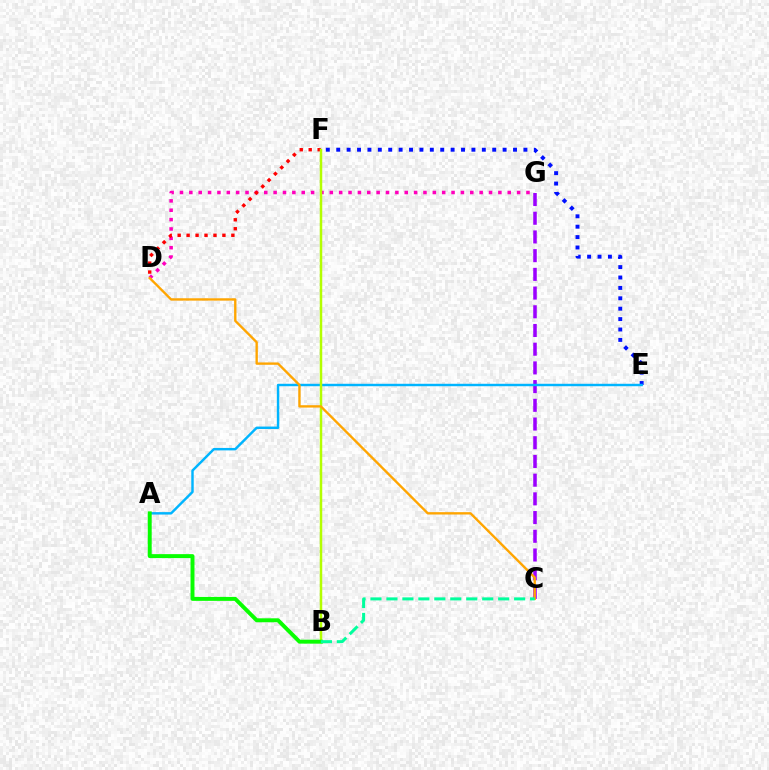{('E', 'F'): [{'color': '#0010ff', 'line_style': 'dotted', 'thickness': 2.83}], ('D', 'G'): [{'color': '#ff00bd', 'line_style': 'dotted', 'thickness': 2.54}], ('C', 'G'): [{'color': '#9b00ff', 'line_style': 'dashed', 'thickness': 2.54}], ('D', 'F'): [{'color': '#ff0000', 'line_style': 'dotted', 'thickness': 2.43}], ('A', 'E'): [{'color': '#00b5ff', 'line_style': 'solid', 'thickness': 1.76}], ('B', 'F'): [{'color': '#b3ff00', 'line_style': 'solid', 'thickness': 1.79}], ('A', 'B'): [{'color': '#08ff00', 'line_style': 'solid', 'thickness': 2.84}], ('C', 'D'): [{'color': '#ffa500', 'line_style': 'solid', 'thickness': 1.7}], ('B', 'C'): [{'color': '#00ff9d', 'line_style': 'dashed', 'thickness': 2.17}]}